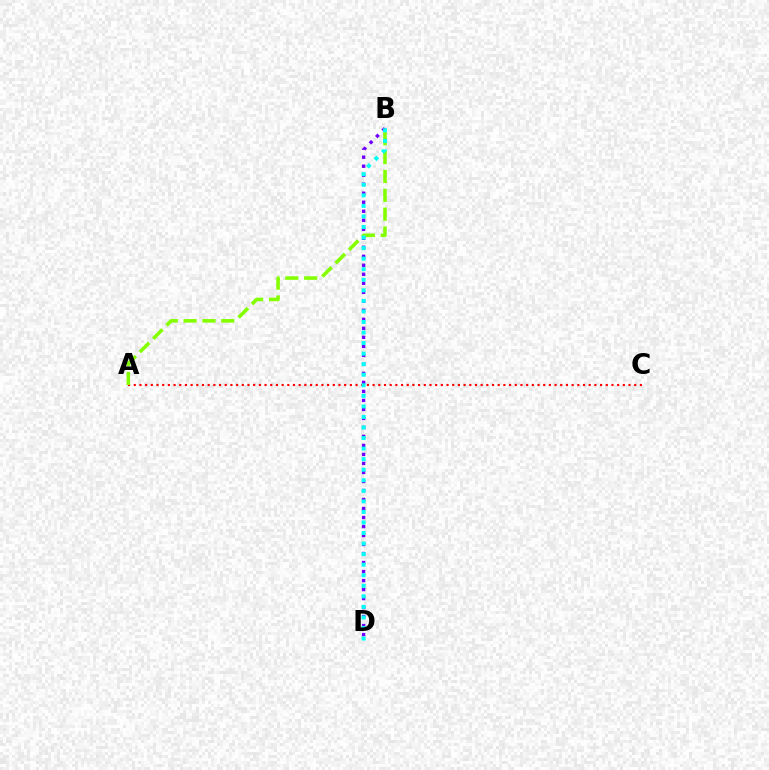{('A', 'C'): [{'color': '#ff0000', 'line_style': 'dotted', 'thickness': 1.55}], ('B', 'D'): [{'color': '#7200ff', 'line_style': 'dotted', 'thickness': 2.45}, {'color': '#00fff6', 'line_style': 'dotted', 'thickness': 2.87}], ('A', 'B'): [{'color': '#84ff00', 'line_style': 'dashed', 'thickness': 2.56}]}